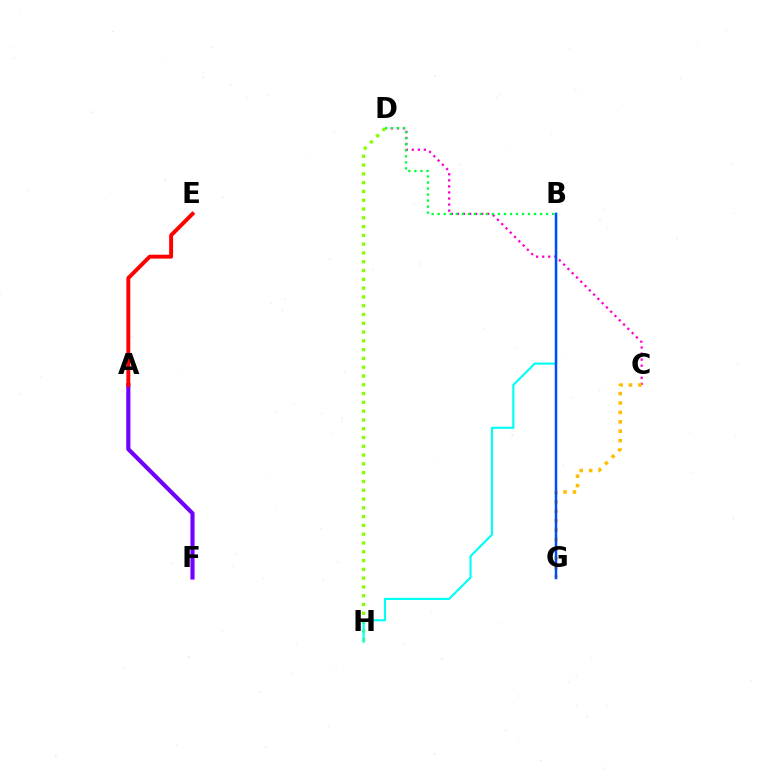{('A', 'F'): [{'color': '#7200ff', 'line_style': 'solid', 'thickness': 2.97}], ('A', 'E'): [{'color': '#ff0000', 'line_style': 'solid', 'thickness': 2.82}], ('C', 'D'): [{'color': '#ff00cf', 'line_style': 'dotted', 'thickness': 1.64}], ('B', 'D'): [{'color': '#00ff39', 'line_style': 'dotted', 'thickness': 1.64}], ('D', 'H'): [{'color': '#84ff00', 'line_style': 'dotted', 'thickness': 2.39}], ('B', 'H'): [{'color': '#00fff6', 'line_style': 'solid', 'thickness': 1.55}], ('C', 'G'): [{'color': '#ffbd00', 'line_style': 'dotted', 'thickness': 2.56}], ('B', 'G'): [{'color': '#004bff', 'line_style': 'solid', 'thickness': 1.78}]}